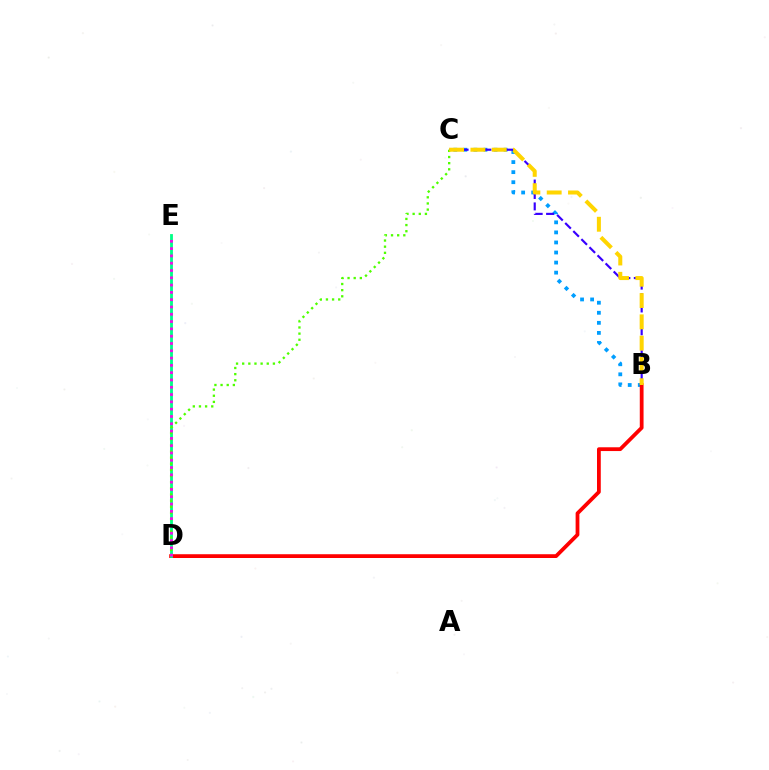{('B', 'C'): [{'color': '#009eff', 'line_style': 'dotted', 'thickness': 2.73}, {'color': '#3700ff', 'line_style': 'dashed', 'thickness': 1.55}, {'color': '#ffd500', 'line_style': 'dashed', 'thickness': 2.89}], ('B', 'D'): [{'color': '#ff0000', 'line_style': 'solid', 'thickness': 2.72}], ('D', 'E'): [{'color': '#00ff86', 'line_style': 'solid', 'thickness': 2.03}, {'color': '#ff00ed', 'line_style': 'dotted', 'thickness': 1.98}], ('C', 'D'): [{'color': '#4fff00', 'line_style': 'dotted', 'thickness': 1.67}]}